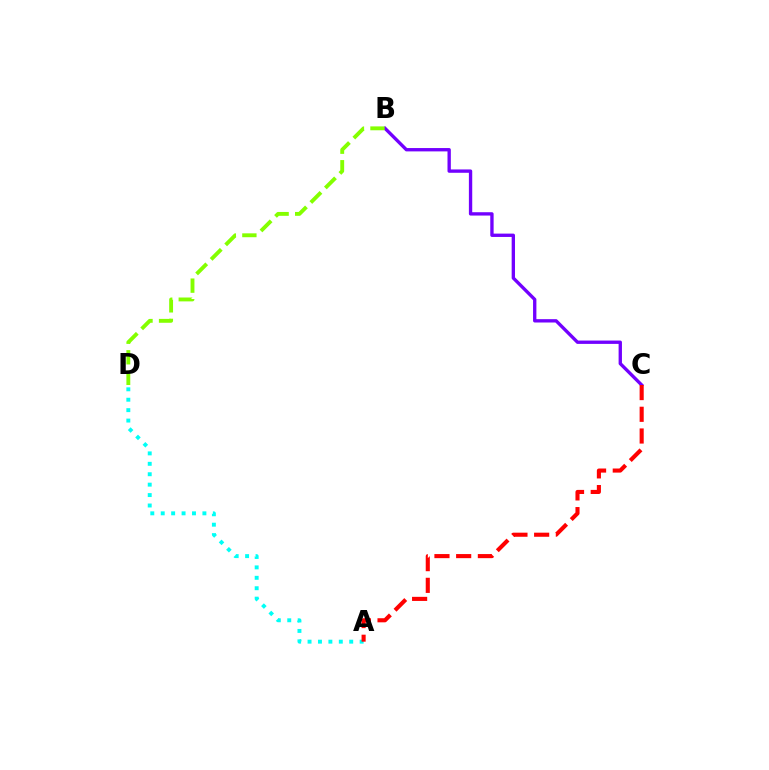{('A', 'D'): [{'color': '#00fff6', 'line_style': 'dotted', 'thickness': 2.83}], ('B', 'C'): [{'color': '#7200ff', 'line_style': 'solid', 'thickness': 2.41}], ('A', 'C'): [{'color': '#ff0000', 'line_style': 'dashed', 'thickness': 2.95}], ('B', 'D'): [{'color': '#84ff00', 'line_style': 'dashed', 'thickness': 2.79}]}